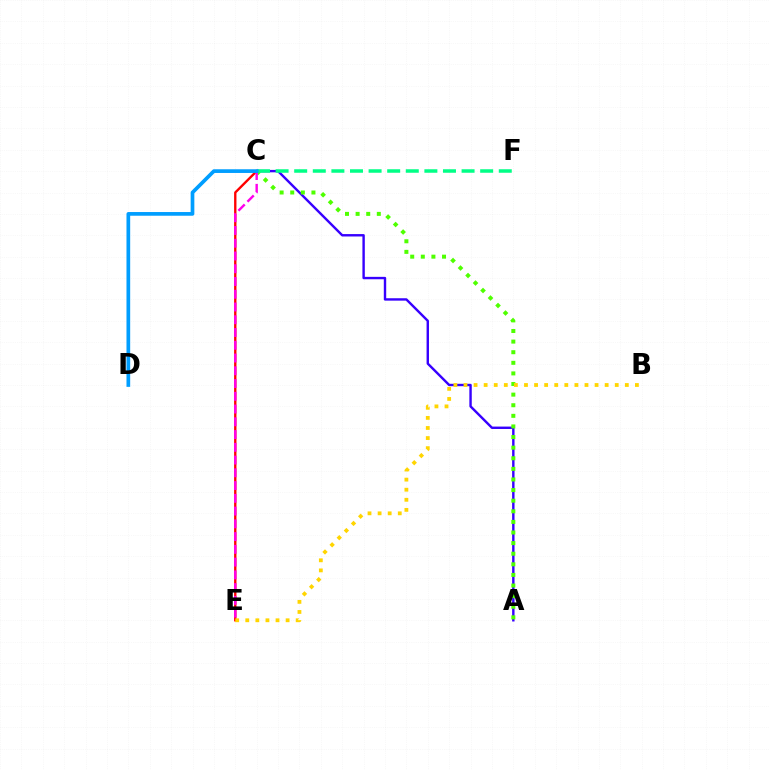{('A', 'C'): [{'color': '#3700ff', 'line_style': 'solid', 'thickness': 1.73}, {'color': '#4fff00', 'line_style': 'dotted', 'thickness': 2.88}], ('C', 'E'): [{'color': '#ff0000', 'line_style': 'solid', 'thickness': 1.7}, {'color': '#ff00ed', 'line_style': 'dashed', 'thickness': 1.73}], ('C', 'F'): [{'color': '#00ff86', 'line_style': 'dashed', 'thickness': 2.53}], ('B', 'E'): [{'color': '#ffd500', 'line_style': 'dotted', 'thickness': 2.74}], ('C', 'D'): [{'color': '#009eff', 'line_style': 'solid', 'thickness': 2.66}]}